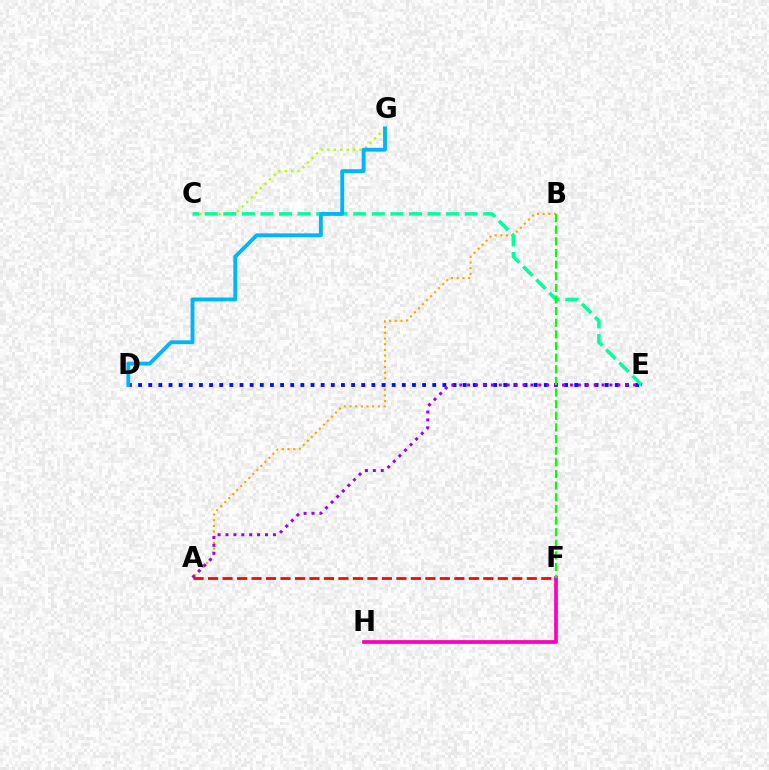{('C', 'G'): [{'color': '#b3ff00', 'line_style': 'dotted', 'thickness': 1.75}], ('A', 'B'): [{'color': '#ffa500', 'line_style': 'dotted', 'thickness': 1.55}], ('A', 'F'): [{'color': '#ff0000', 'line_style': 'dashed', 'thickness': 1.97}], ('D', 'E'): [{'color': '#0010ff', 'line_style': 'dotted', 'thickness': 2.76}], ('C', 'E'): [{'color': '#00ff9d', 'line_style': 'dashed', 'thickness': 2.52}], ('F', 'H'): [{'color': '#ff00bd', 'line_style': 'solid', 'thickness': 2.69}], ('D', 'G'): [{'color': '#00b5ff', 'line_style': 'solid', 'thickness': 2.78}], ('A', 'E'): [{'color': '#9b00ff', 'line_style': 'dotted', 'thickness': 2.15}], ('B', 'F'): [{'color': '#08ff00', 'line_style': 'dashed', 'thickness': 1.58}]}